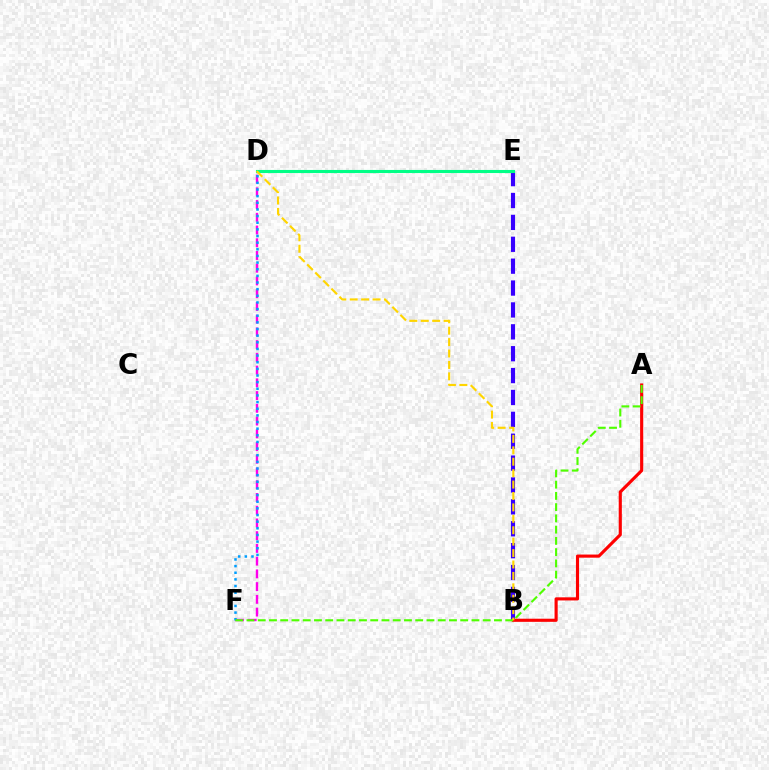{('B', 'E'): [{'color': '#3700ff', 'line_style': 'dashed', 'thickness': 2.97}], ('D', 'F'): [{'color': '#ff00ed', 'line_style': 'dashed', 'thickness': 1.73}, {'color': '#009eff', 'line_style': 'dotted', 'thickness': 1.8}], ('D', 'E'): [{'color': '#00ff86', 'line_style': 'solid', 'thickness': 2.24}], ('A', 'B'): [{'color': '#ff0000', 'line_style': 'solid', 'thickness': 2.25}], ('A', 'F'): [{'color': '#4fff00', 'line_style': 'dashed', 'thickness': 1.53}], ('B', 'D'): [{'color': '#ffd500', 'line_style': 'dashed', 'thickness': 1.55}]}